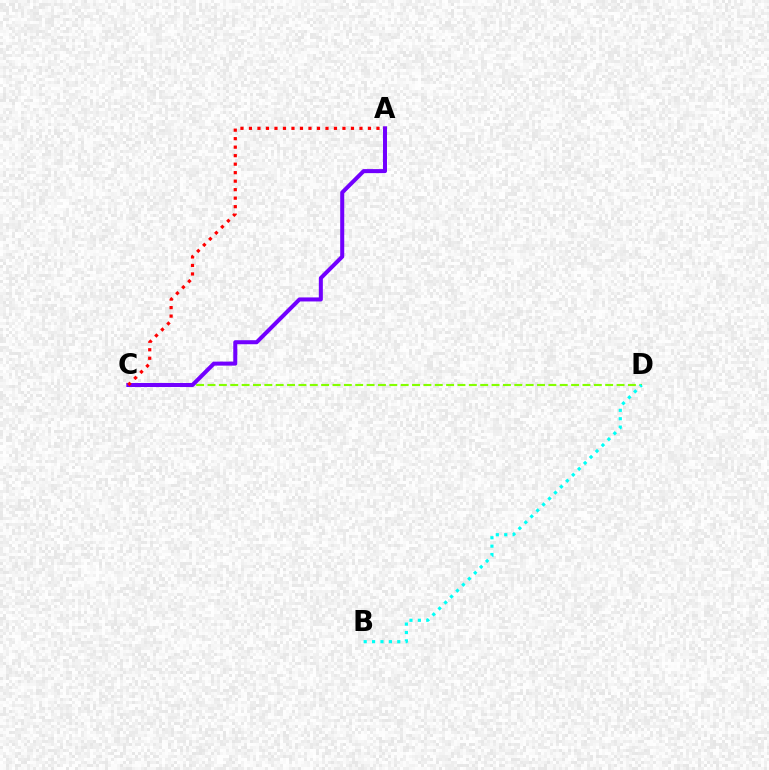{('C', 'D'): [{'color': '#84ff00', 'line_style': 'dashed', 'thickness': 1.54}], ('A', 'C'): [{'color': '#7200ff', 'line_style': 'solid', 'thickness': 2.9}, {'color': '#ff0000', 'line_style': 'dotted', 'thickness': 2.31}], ('B', 'D'): [{'color': '#00fff6', 'line_style': 'dotted', 'thickness': 2.28}]}